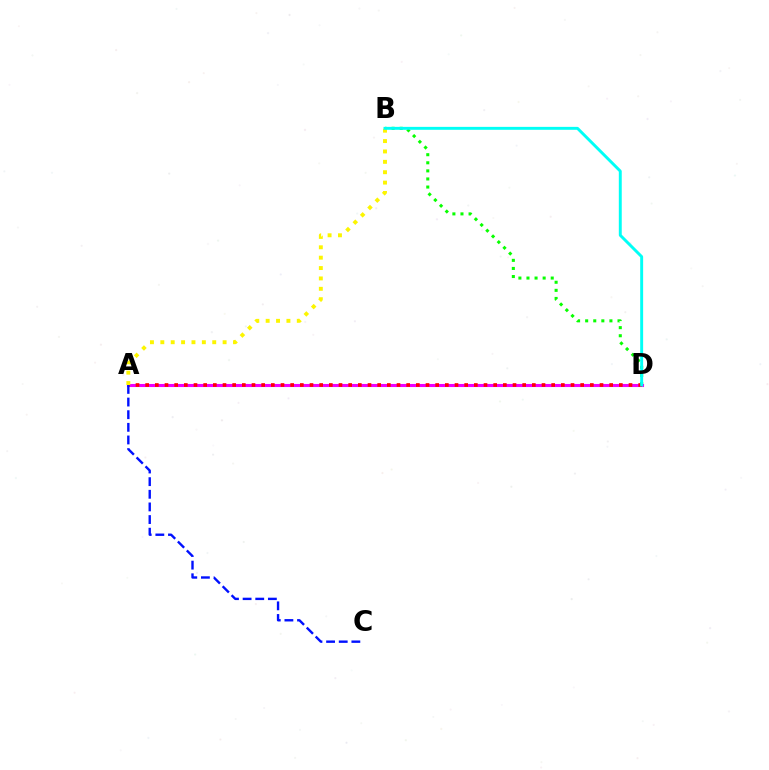{('B', 'D'): [{'color': '#08ff00', 'line_style': 'dotted', 'thickness': 2.2}, {'color': '#00fff6', 'line_style': 'solid', 'thickness': 2.11}], ('A', 'D'): [{'color': '#ee00ff', 'line_style': 'solid', 'thickness': 2.22}, {'color': '#ff0000', 'line_style': 'dotted', 'thickness': 2.63}], ('A', 'B'): [{'color': '#fcf500', 'line_style': 'dotted', 'thickness': 2.82}], ('A', 'C'): [{'color': '#0010ff', 'line_style': 'dashed', 'thickness': 1.72}]}